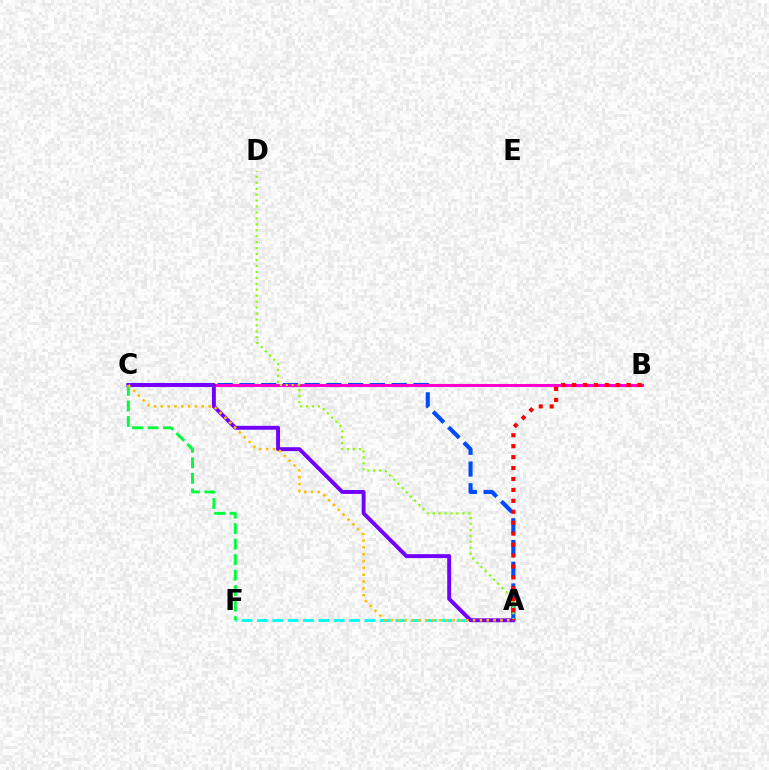{('A', 'F'): [{'color': '#00fff6', 'line_style': 'dashed', 'thickness': 2.09}], ('A', 'C'): [{'color': '#004bff', 'line_style': 'dashed', 'thickness': 2.95}, {'color': '#7200ff', 'line_style': 'solid', 'thickness': 2.82}, {'color': '#ffbd00', 'line_style': 'dotted', 'thickness': 1.86}], ('B', 'C'): [{'color': '#ff00cf', 'line_style': 'solid', 'thickness': 2.21}], ('A', 'D'): [{'color': '#84ff00', 'line_style': 'dotted', 'thickness': 1.61}], ('C', 'F'): [{'color': '#00ff39', 'line_style': 'dashed', 'thickness': 2.11}], ('A', 'B'): [{'color': '#ff0000', 'line_style': 'dotted', 'thickness': 2.97}]}